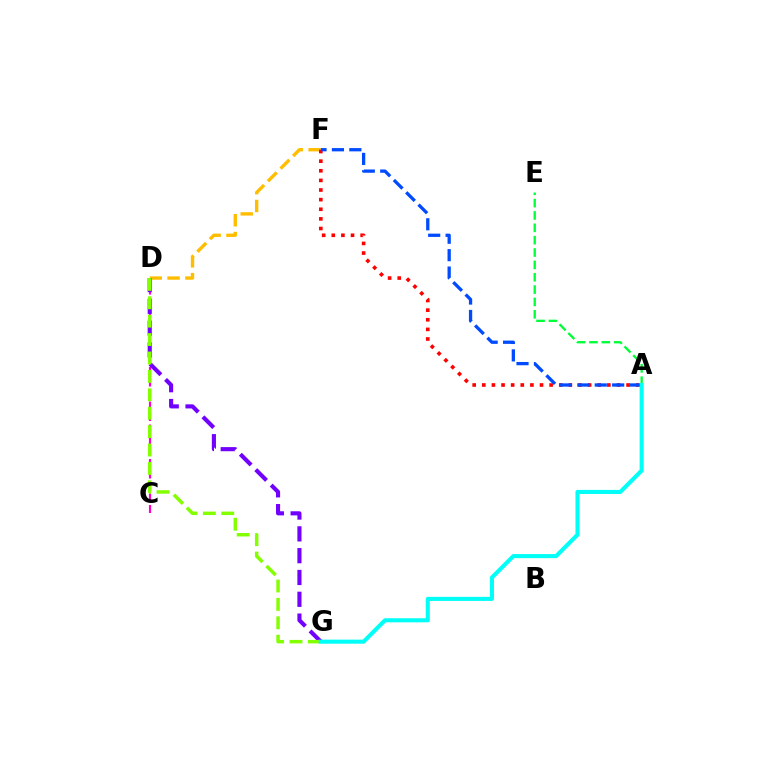{('C', 'D'): [{'color': '#ff00cf', 'line_style': 'dashed', 'thickness': 1.56}], ('D', 'F'): [{'color': '#ffbd00', 'line_style': 'dashed', 'thickness': 2.42}], ('D', 'G'): [{'color': '#7200ff', 'line_style': 'dashed', 'thickness': 2.96}, {'color': '#84ff00', 'line_style': 'dashed', 'thickness': 2.5}], ('A', 'F'): [{'color': '#ff0000', 'line_style': 'dotted', 'thickness': 2.61}, {'color': '#004bff', 'line_style': 'dashed', 'thickness': 2.37}], ('A', 'E'): [{'color': '#00ff39', 'line_style': 'dashed', 'thickness': 1.68}], ('A', 'G'): [{'color': '#00fff6', 'line_style': 'solid', 'thickness': 2.94}]}